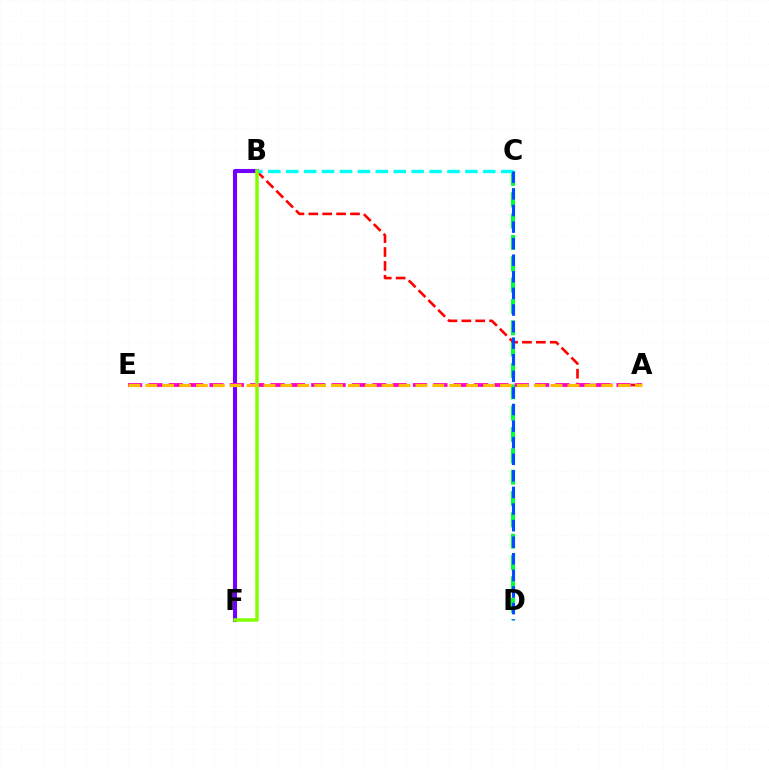{('B', 'F'): [{'color': '#7200ff', 'line_style': 'solid', 'thickness': 2.94}, {'color': '#84ff00', 'line_style': 'solid', 'thickness': 2.52}], ('C', 'D'): [{'color': '#00ff39', 'line_style': 'dashed', 'thickness': 2.9}, {'color': '#004bff', 'line_style': 'dashed', 'thickness': 2.25}], ('A', 'B'): [{'color': '#ff0000', 'line_style': 'dashed', 'thickness': 1.89}], ('A', 'E'): [{'color': '#ff00cf', 'line_style': 'dashed', 'thickness': 2.76}, {'color': '#ffbd00', 'line_style': 'dashed', 'thickness': 2.29}], ('B', 'C'): [{'color': '#00fff6', 'line_style': 'dashed', 'thickness': 2.43}]}